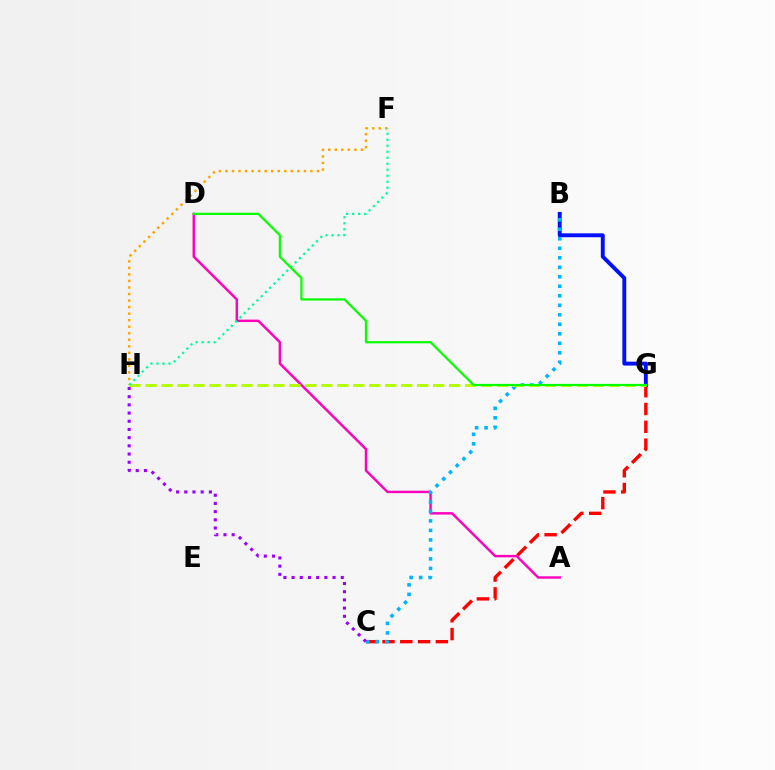{('C', 'G'): [{'color': '#ff0000', 'line_style': 'dashed', 'thickness': 2.42}], ('A', 'D'): [{'color': '#ff00bd', 'line_style': 'solid', 'thickness': 1.76}], ('B', 'G'): [{'color': '#0010ff', 'line_style': 'solid', 'thickness': 2.81}], ('B', 'C'): [{'color': '#00b5ff', 'line_style': 'dotted', 'thickness': 2.58}], ('F', 'H'): [{'color': '#ffa500', 'line_style': 'dotted', 'thickness': 1.78}, {'color': '#00ff9d', 'line_style': 'dotted', 'thickness': 1.63}], ('G', 'H'): [{'color': '#b3ff00', 'line_style': 'dashed', 'thickness': 2.17}], ('D', 'G'): [{'color': '#08ff00', 'line_style': 'solid', 'thickness': 1.59}], ('C', 'H'): [{'color': '#9b00ff', 'line_style': 'dotted', 'thickness': 2.23}]}